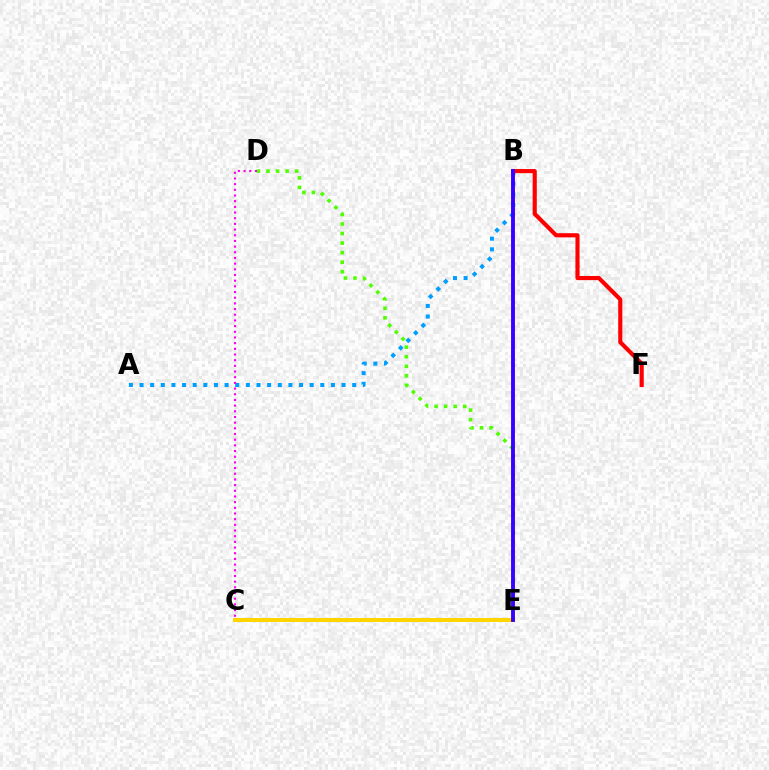{('C', 'E'): [{'color': '#00ff86', 'line_style': 'dashed', 'thickness': 2.9}, {'color': '#ffd500', 'line_style': 'solid', 'thickness': 2.88}], ('D', 'E'): [{'color': '#4fff00', 'line_style': 'dotted', 'thickness': 2.59}], ('A', 'B'): [{'color': '#009eff', 'line_style': 'dotted', 'thickness': 2.89}], ('B', 'F'): [{'color': '#ff0000', 'line_style': 'solid', 'thickness': 2.98}], ('C', 'D'): [{'color': '#ff00ed', 'line_style': 'dotted', 'thickness': 1.54}], ('B', 'E'): [{'color': '#3700ff', 'line_style': 'solid', 'thickness': 2.79}]}